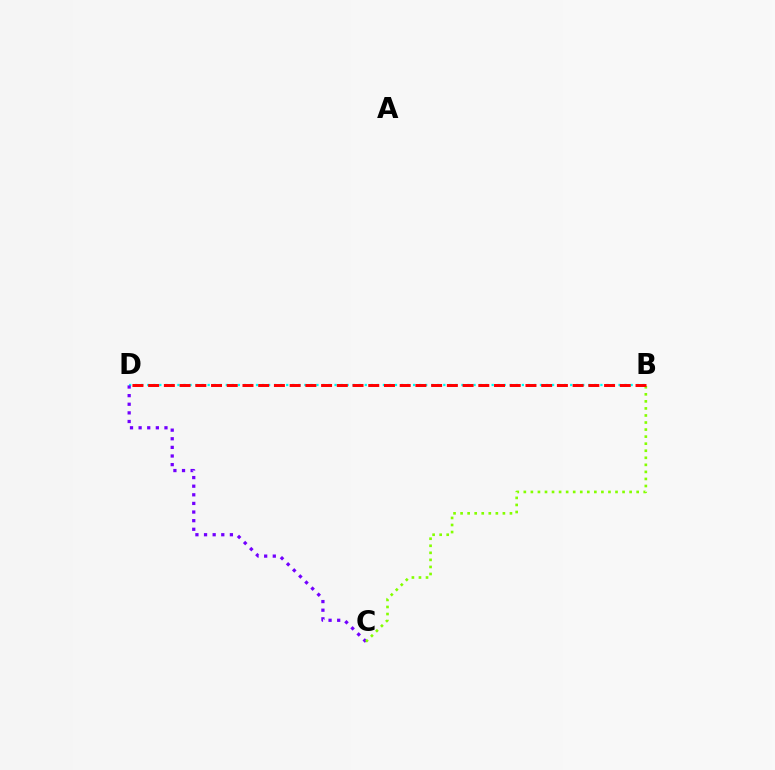{('B', 'D'): [{'color': '#00fff6', 'line_style': 'dotted', 'thickness': 1.64}, {'color': '#ff0000', 'line_style': 'dashed', 'thickness': 2.14}], ('C', 'D'): [{'color': '#7200ff', 'line_style': 'dotted', 'thickness': 2.34}], ('B', 'C'): [{'color': '#84ff00', 'line_style': 'dotted', 'thickness': 1.92}]}